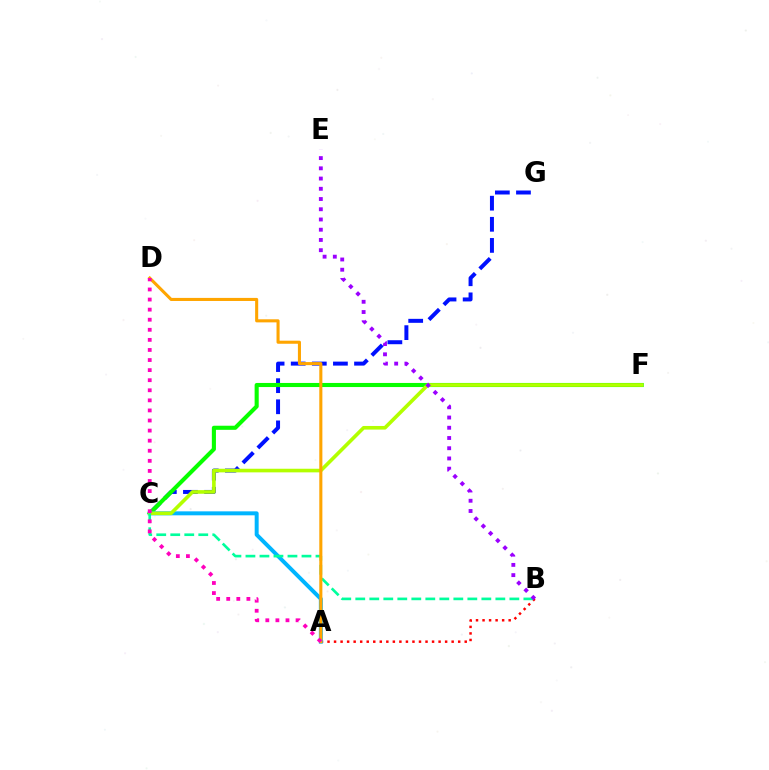{('A', 'B'): [{'color': '#ff0000', 'line_style': 'dotted', 'thickness': 1.78}], ('C', 'G'): [{'color': '#0010ff', 'line_style': 'dashed', 'thickness': 2.87}], ('C', 'F'): [{'color': '#08ff00', 'line_style': 'solid', 'thickness': 2.95}, {'color': '#b3ff00', 'line_style': 'solid', 'thickness': 2.61}], ('A', 'C'): [{'color': '#00b5ff', 'line_style': 'solid', 'thickness': 2.86}], ('B', 'C'): [{'color': '#00ff9d', 'line_style': 'dashed', 'thickness': 1.9}], ('B', 'E'): [{'color': '#9b00ff', 'line_style': 'dotted', 'thickness': 2.78}], ('A', 'D'): [{'color': '#ffa500', 'line_style': 'solid', 'thickness': 2.21}, {'color': '#ff00bd', 'line_style': 'dotted', 'thickness': 2.74}]}